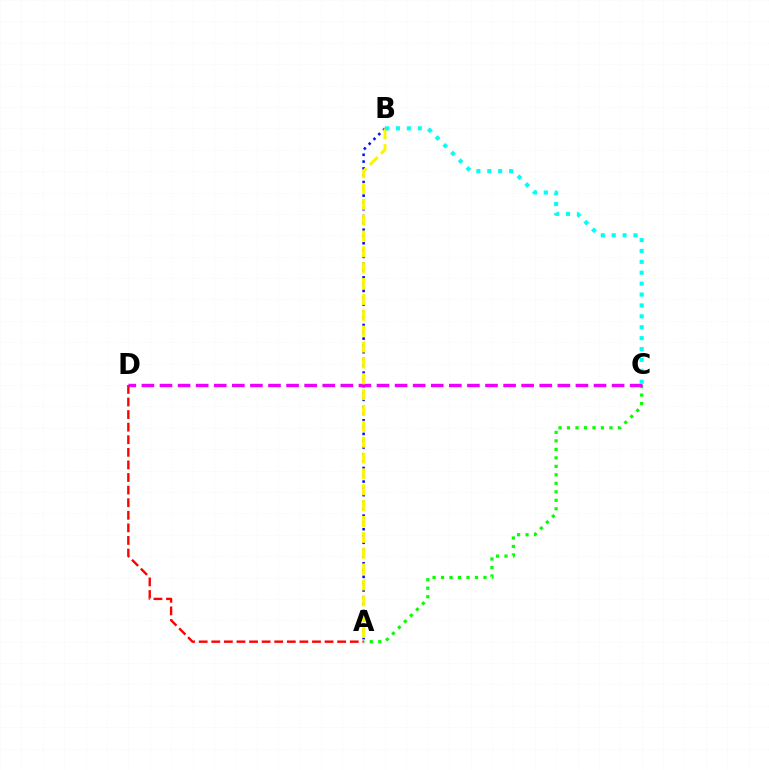{('A', 'C'): [{'color': '#08ff00', 'line_style': 'dotted', 'thickness': 2.31}], ('A', 'D'): [{'color': '#ff0000', 'line_style': 'dashed', 'thickness': 1.71}], ('A', 'B'): [{'color': '#0010ff', 'line_style': 'dotted', 'thickness': 1.85}, {'color': '#fcf500', 'line_style': 'dashed', 'thickness': 2.15}], ('C', 'D'): [{'color': '#ee00ff', 'line_style': 'dashed', 'thickness': 2.46}], ('B', 'C'): [{'color': '#00fff6', 'line_style': 'dotted', 'thickness': 2.96}]}